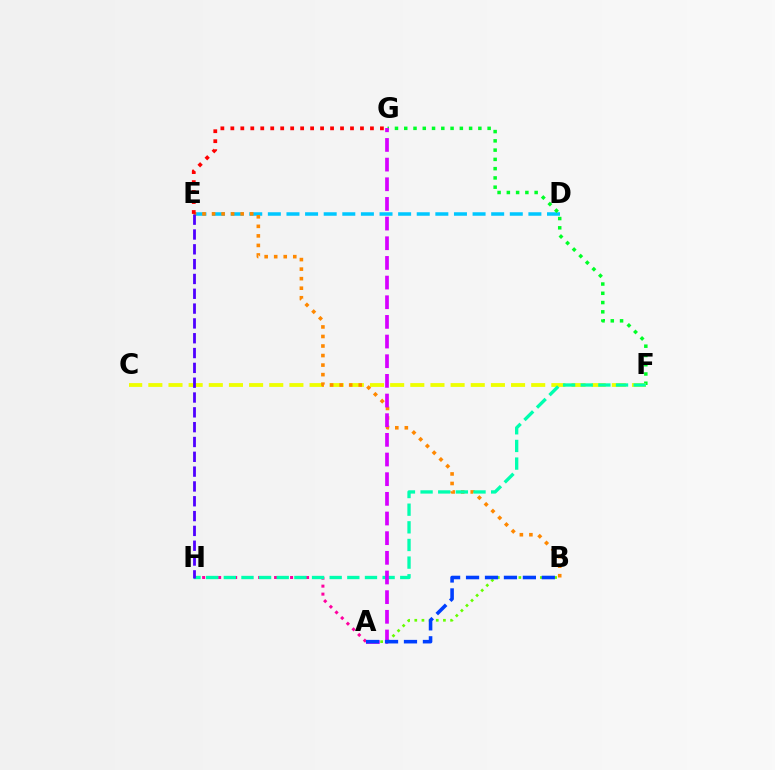{('D', 'E'): [{'color': '#00c7ff', 'line_style': 'dashed', 'thickness': 2.53}], ('F', 'G'): [{'color': '#00ff27', 'line_style': 'dotted', 'thickness': 2.52}], ('A', 'B'): [{'color': '#66ff00', 'line_style': 'dotted', 'thickness': 1.95}, {'color': '#003fff', 'line_style': 'dashed', 'thickness': 2.57}], ('C', 'F'): [{'color': '#eeff00', 'line_style': 'dashed', 'thickness': 2.74}], ('A', 'H'): [{'color': '#ff00a0', 'line_style': 'dotted', 'thickness': 2.17}], ('B', 'E'): [{'color': '#ff8800', 'line_style': 'dotted', 'thickness': 2.59}], ('F', 'H'): [{'color': '#00ffaf', 'line_style': 'dashed', 'thickness': 2.4}], ('E', 'H'): [{'color': '#4f00ff', 'line_style': 'dashed', 'thickness': 2.01}], ('E', 'G'): [{'color': '#ff0000', 'line_style': 'dotted', 'thickness': 2.71}], ('A', 'G'): [{'color': '#d600ff', 'line_style': 'dashed', 'thickness': 2.67}]}